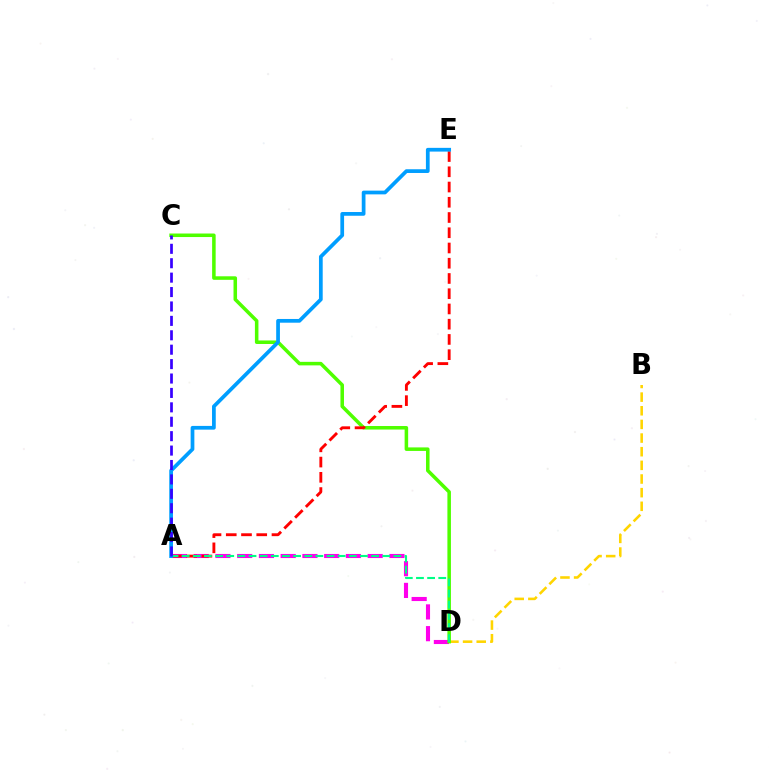{('A', 'D'): [{'color': '#ff00ed', 'line_style': 'dashed', 'thickness': 2.95}, {'color': '#00ff86', 'line_style': 'dashed', 'thickness': 1.51}], ('B', 'D'): [{'color': '#ffd500', 'line_style': 'dashed', 'thickness': 1.85}], ('C', 'D'): [{'color': '#4fff00', 'line_style': 'solid', 'thickness': 2.54}], ('A', 'E'): [{'color': '#ff0000', 'line_style': 'dashed', 'thickness': 2.07}, {'color': '#009eff', 'line_style': 'solid', 'thickness': 2.69}], ('A', 'C'): [{'color': '#3700ff', 'line_style': 'dashed', 'thickness': 1.96}]}